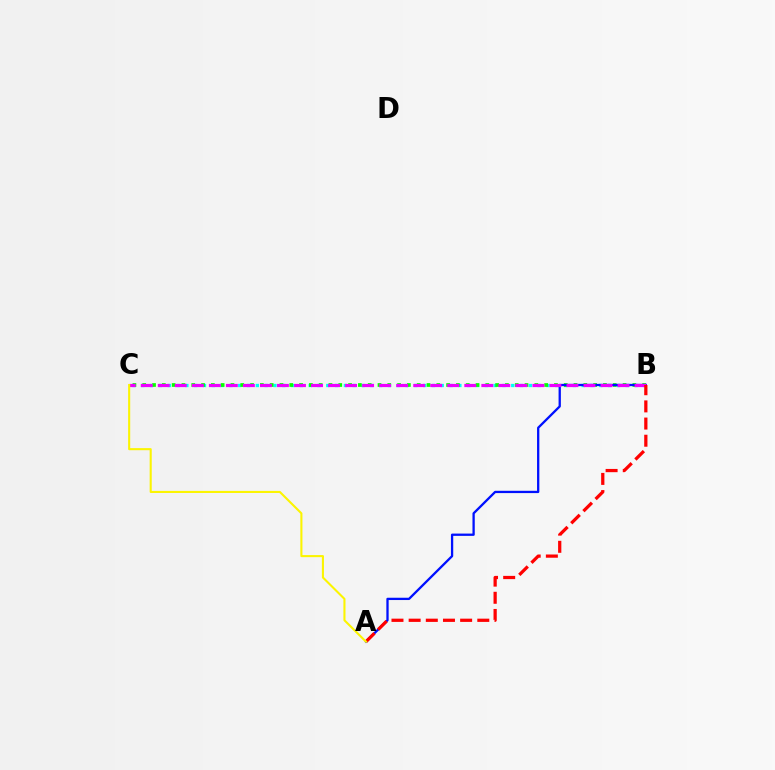{('B', 'C'): [{'color': '#00fff6', 'line_style': 'dotted', 'thickness': 2.39}, {'color': '#08ff00', 'line_style': 'dotted', 'thickness': 2.66}, {'color': '#ee00ff', 'line_style': 'dashed', 'thickness': 2.31}], ('A', 'B'): [{'color': '#0010ff', 'line_style': 'solid', 'thickness': 1.65}, {'color': '#ff0000', 'line_style': 'dashed', 'thickness': 2.33}], ('A', 'C'): [{'color': '#fcf500', 'line_style': 'solid', 'thickness': 1.5}]}